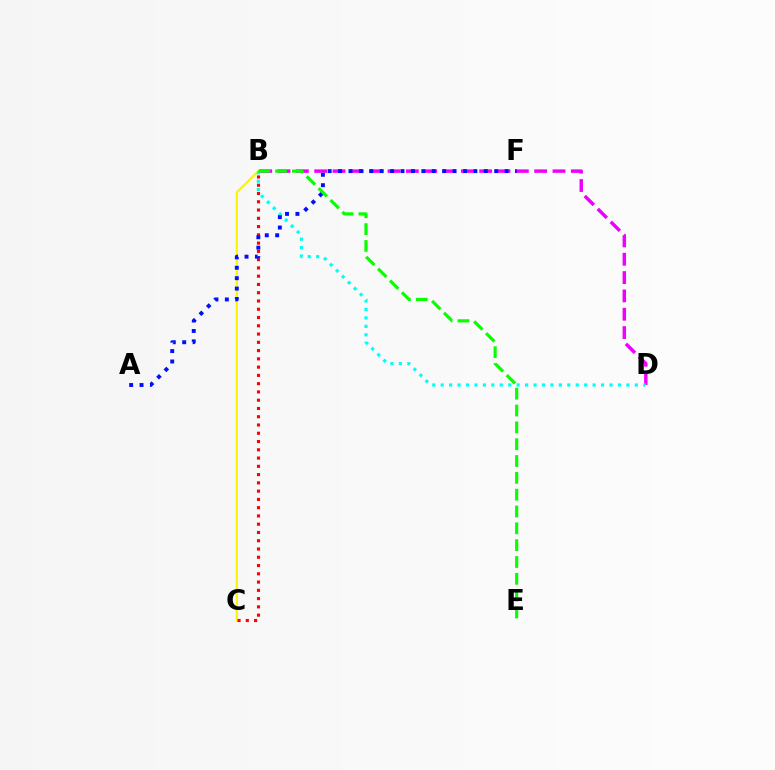{('B', 'D'): [{'color': '#ee00ff', 'line_style': 'dashed', 'thickness': 2.49}, {'color': '#00fff6', 'line_style': 'dotted', 'thickness': 2.29}], ('B', 'C'): [{'color': '#fcf500', 'line_style': 'solid', 'thickness': 1.62}, {'color': '#ff0000', 'line_style': 'dotted', 'thickness': 2.25}], ('A', 'F'): [{'color': '#0010ff', 'line_style': 'dotted', 'thickness': 2.83}], ('B', 'E'): [{'color': '#08ff00', 'line_style': 'dashed', 'thickness': 2.29}]}